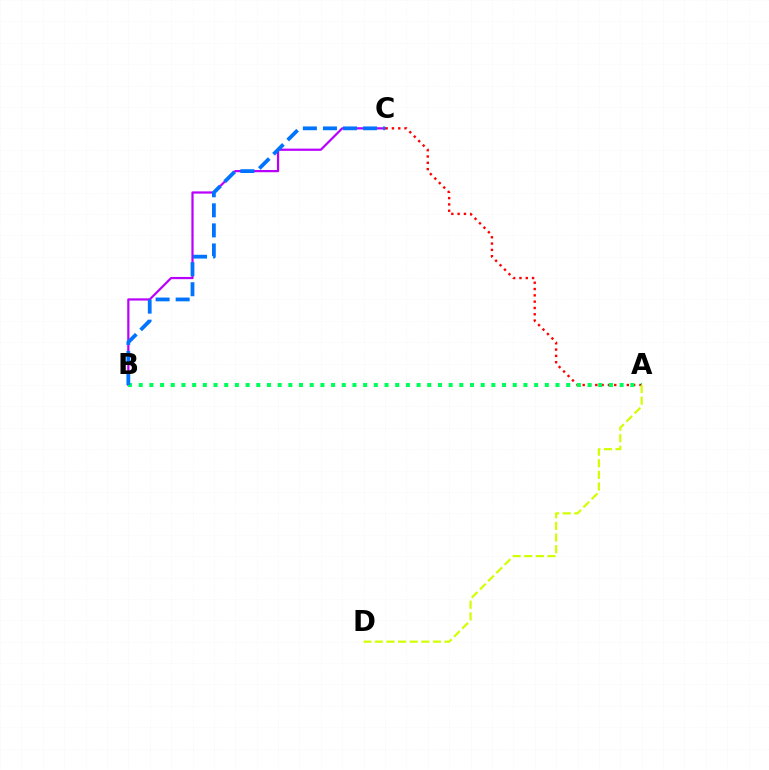{('B', 'C'): [{'color': '#b900ff', 'line_style': 'solid', 'thickness': 1.6}, {'color': '#0074ff', 'line_style': 'dashed', 'thickness': 2.72}], ('A', 'C'): [{'color': '#ff0000', 'line_style': 'dotted', 'thickness': 1.71}], ('A', 'B'): [{'color': '#00ff5c', 'line_style': 'dotted', 'thickness': 2.9}], ('A', 'D'): [{'color': '#d1ff00', 'line_style': 'dashed', 'thickness': 1.58}]}